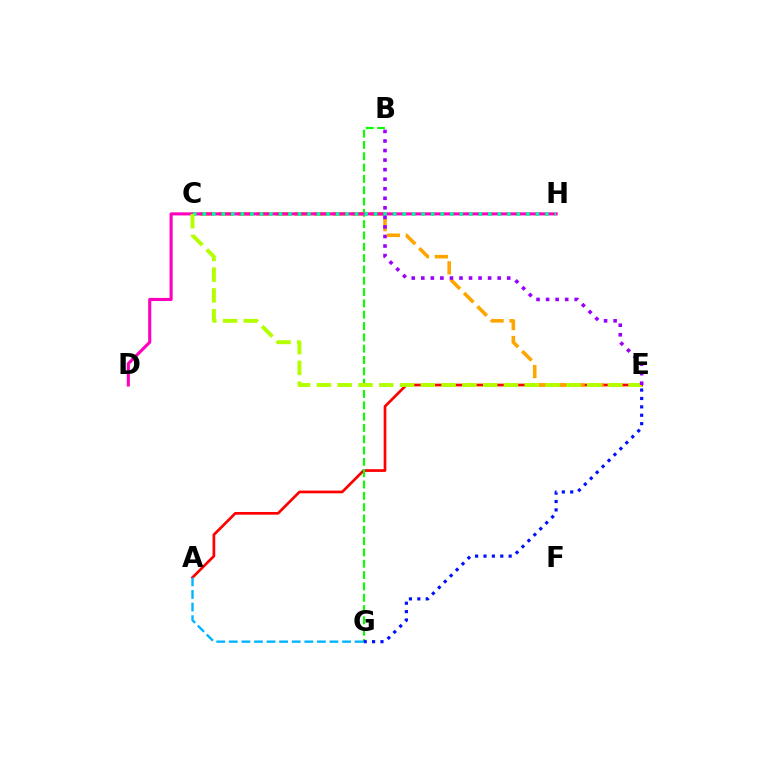{('A', 'E'): [{'color': '#ff0000', 'line_style': 'solid', 'thickness': 1.95}], ('B', 'G'): [{'color': '#08ff00', 'line_style': 'dashed', 'thickness': 1.54}], ('C', 'E'): [{'color': '#ffa500', 'line_style': 'dashed', 'thickness': 2.58}, {'color': '#b3ff00', 'line_style': 'dashed', 'thickness': 2.82}], ('D', 'H'): [{'color': '#ff00bd', 'line_style': 'solid', 'thickness': 2.23}], ('C', 'H'): [{'color': '#00ff9d', 'line_style': 'dotted', 'thickness': 2.59}], ('E', 'G'): [{'color': '#0010ff', 'line_style': 'dotted', 'thickness': 2.28}], ('A', 'G'): [{'color': '#00b5ff', 'line_style': 'dashed', 'thickness': 1.71}], ('B', 'E'): [{'color': '#9b00ff', 'line_style': 'dotted', 'thickness': 2.59}]}